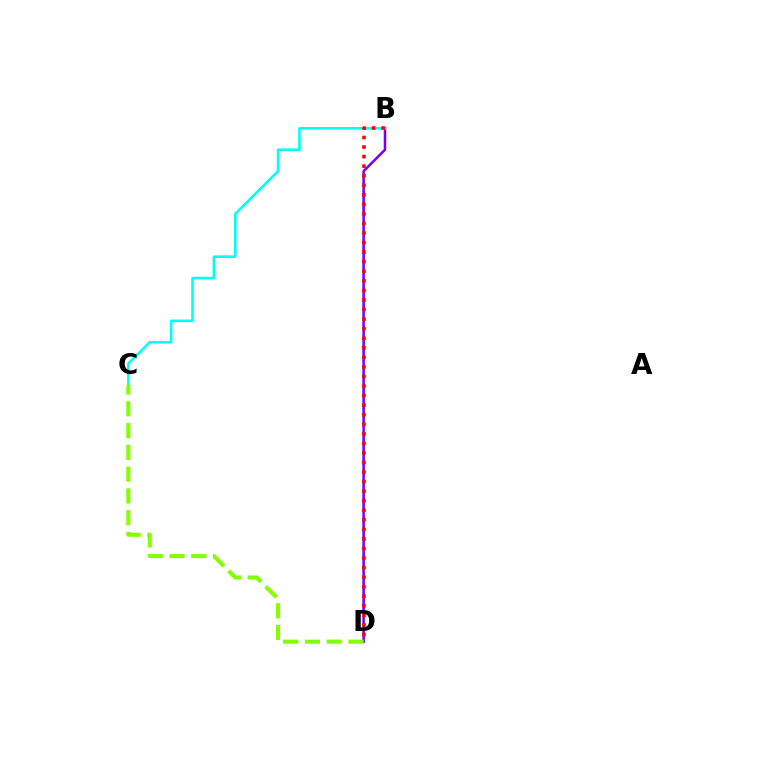{('B', 'D'): [{'color': '#7200ff', 'line_style': 'solid', 'thickness': 1.82}, {'color': '#ff0000', 'line_style': 'dotted', 'thickness': 2.6}], ('B', 'C'): [{'color': '#00fff6', 'line_style': 'solid', 'thickness': 1.86}], ('C', 'D'): [{'color': '#84ff00', 'line_style': 'dashed', 'thickness': 2.96}]}